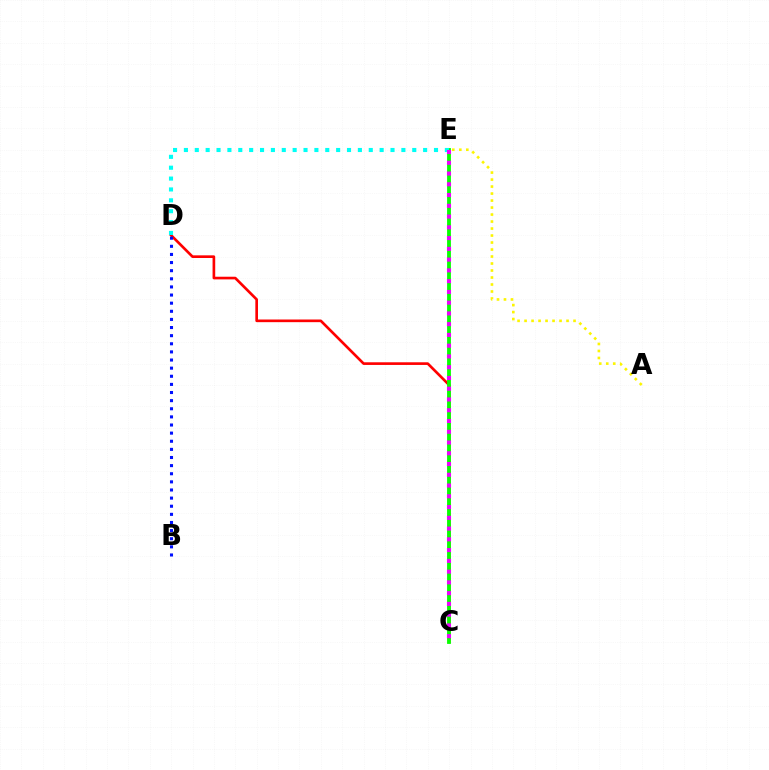{('C', 'D'): [{'color': '#ff0000', 'line_style': 'solid', 'thickness': 1.91}], ('A', 'E'): [{'color': '#fcf500', 'line_style': 'dotted', 'thickness': 1.9}], ('C', 'E'): [{'color': '#08ff00', 'line_style': 'solid', 'thickness': 2.75}, {'color': '#ee00ff', 'line_style': 'dotted', 'thickness': 2.92}], ('B', 'D'): [{'color': '#0010ff', 'line_style': 'dotted', 'thickness': 2.21}], ('D', 'E'): [{'color': '#00fff6', 'line_style': 'dotted', 'thickness': 2.95}]}